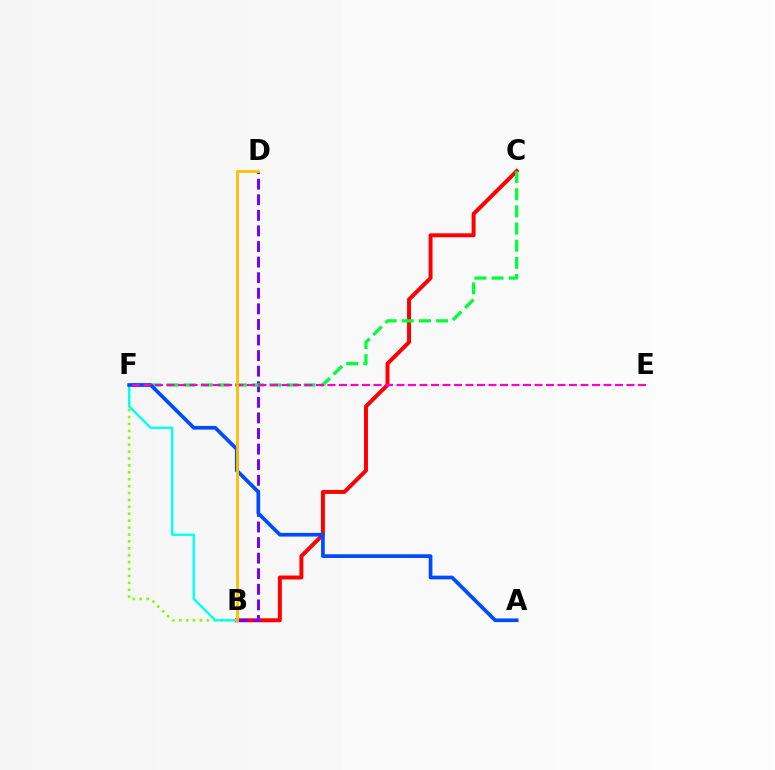{('B', 'C'): [{'color': '#ff0000', 'line_style': 'solid', 'thickness': 2.85}], ('B', 'D'): [{'color': '#7200ff', 'line_style': 'dashed', 'thickness': 2.12}, {'color': '#ffbd00', 'line_style': 'solid', 'thickness': 2.01}], ('B', 'F'): [{'color': '#84ff00', 'line_style': 'dotted', 'thickness': 1.88}, {'color': '#00fff6', 'line_style': 'solid', 'thickness': 1.7}], ('C', 'F'): [{'color': '#00ff39', 'line_style': 'dashed', 'thickness': 2.33}], ('A', 'F'): [{'color': '#004bff', 'line_style': 'solid', 'thickness': 2.66}], ('E', 'F'): [{'color': '#ff00cf', 'line_style': 'dashed', 'thickness': 1.56}]}